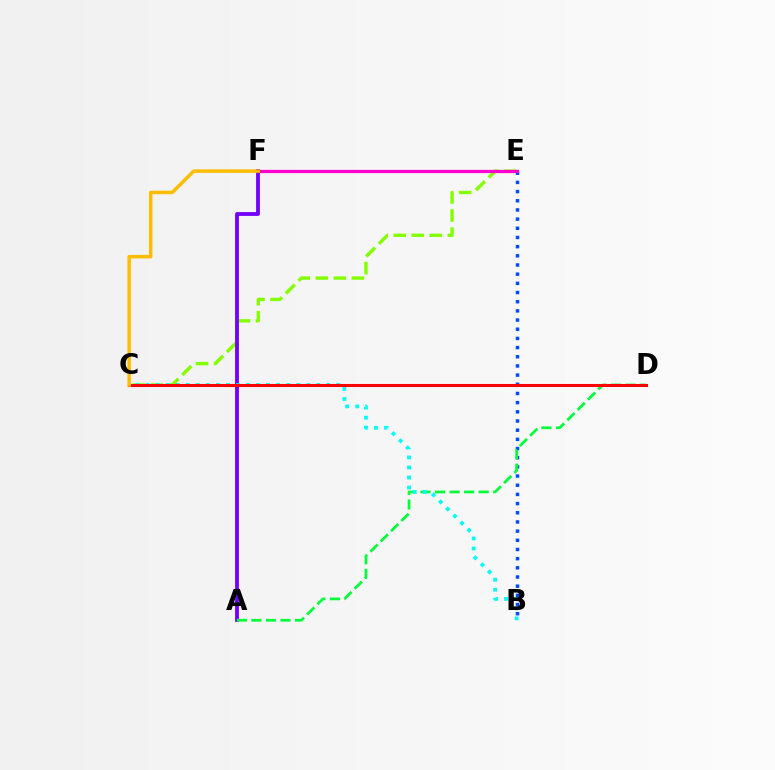{('C', 'E'): [{'color': '#84ff00', 'line_style': 'dashed', 'thickness': 2.45}], ('A', 'F'): [{'color': '#7200ff', 'line_style': 'solid', 'thickness': 2.75}], ('B', 'E'): [{'color': '#004bff', 'line_style': 'dotted', 'thickness': 2.49}], ('A', 'D'): [{'color': '#00ff39', 'line_style': 'dashed', 'thickness': 1.98}], ('B', 'C'): [{'color': '#00fff6', 'line_style': 'dotted', 'thickness': 2.73}], ('E', 'F'): [{'color': '#ff00cf', 'line_style': 'solid', 'thickness': 2.34}], ('C', 'D'): [{'color': '#ff0000', 'line_style': 'solid', 'thickness': 2.22}], ('C', 'F'): [{'color': '#ffbd00', 'line_style': 'solid', 'thickness': 2.53}]}